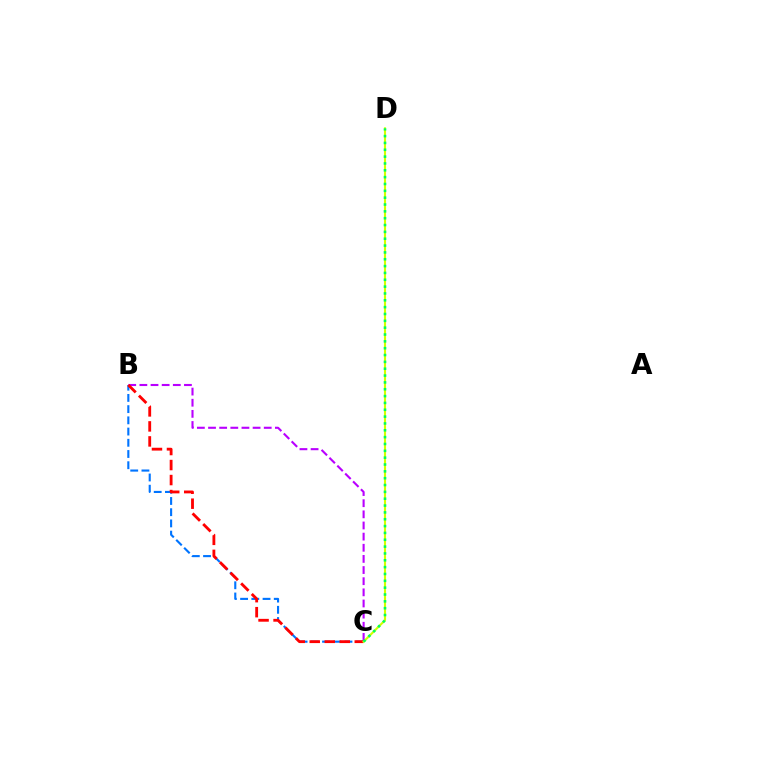{('B', 'C'): [{'color': '#0074ff', 'line_style': 'dashed', 'thickness': 1.52}, {'color': '#b900ff', 'line_style': 'dashed', 'thickness': 1.51}, {'color': '#ff0000', 'line_style': 'dashed', 'thickness': 2.04}], ('C', 'D'): [{'color': '#d1ff00', 'line_style': 'solid', 'thickness': 1.53}, {'color': '#00ff5c', 'line_style': 'dotted', 'thickness': 1.86}]}